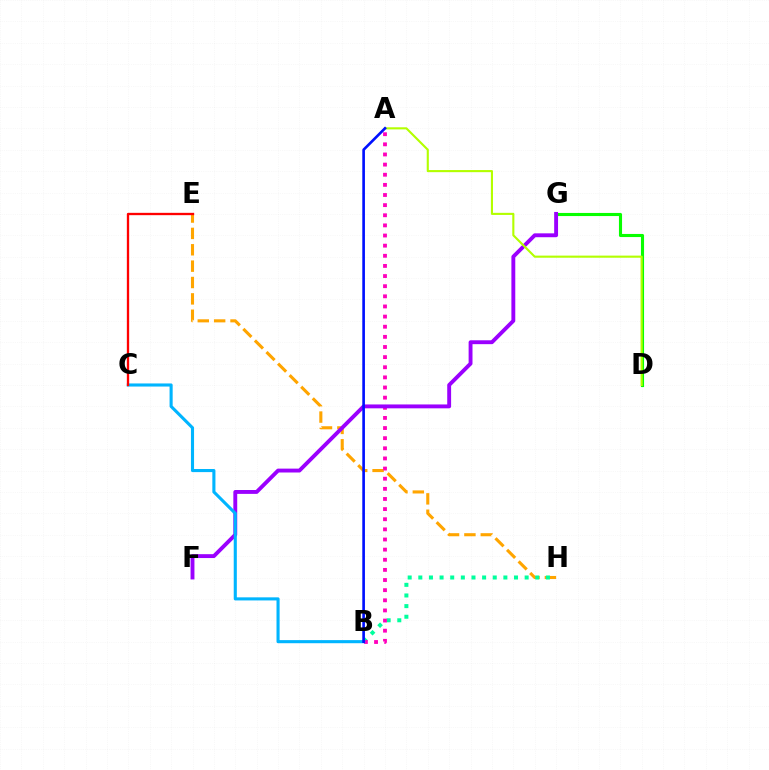{('E', 'H'): [{'color': '#ffa500', 'line_style': 'dashed', 'thickness': 2.22}], ('B', 'H'): [{'color': '#00ff9d', 'line_style': 'dotted', 'thickness': 2.89}], ('D', 'G'): [{'color': '#08ff00', 'line_style': 'solid', 'thickness': 2.24}], ('A', 'B'): [{'color': '#ff00bd', 'line_style': 'dotted', 'thickness': 2.75}, {'color': '#0010ff', 'line_style': 'solid', 'thickness': 1.9}], ('F', 'G'): [{'color': '#9b00ff', 'line_style': 'solid', 'thickness': 2.79}], ('A', 'D'): [{'color': '#b3ff00', 'line_style': 'solid', 'thickness': 1.52}], ('B', 'C'): [{'color': '#00b5ff', 'line_style': 'solid', 'thickness': 2.23}], ('C', 'E'): [{'color': '#ff0000', 'line_style': 'solid', 'thickness': 1.68}]}